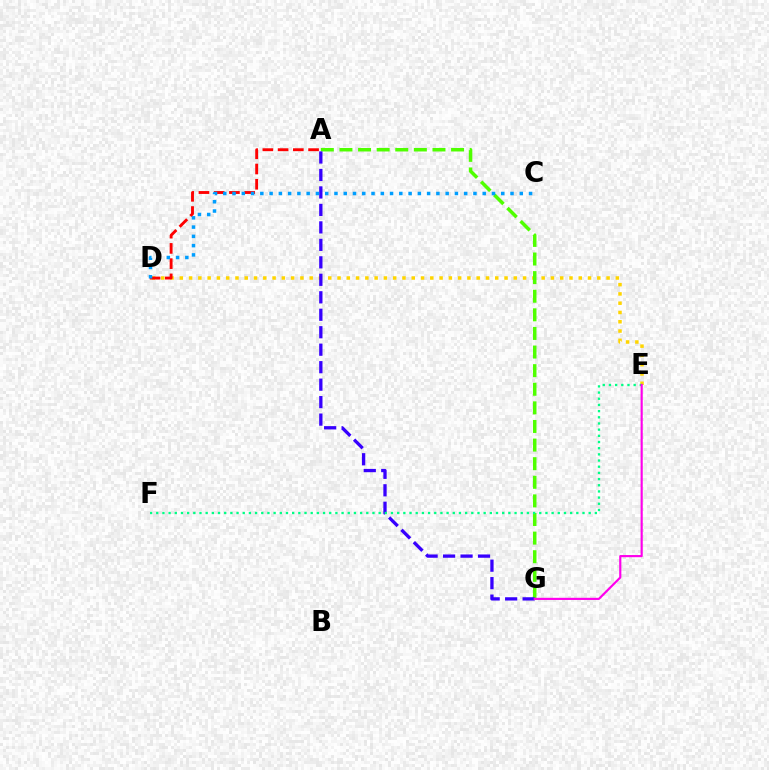{('D', 'E'): [{'color': '#ffd500', 'line_style': 'dotted', 'thickness': 2.52}], ('A', 'G'): [{'color': '#4fff00', 'line_style': 'dashed', 'thickness': 2.53}, {'color': '#3700ff', 'line_style': 'dashed', 'thickness': 2.37}], ('A', 'D'): [{'color': '#ff0000', 'line_style': 'dashed', 'thickness': 2.07}], ('C', 'D'): [{'color': '#009eff', 'line_style': 'dotted', 'thickness': 2.52}], ('E', 'F'): [{'color': '#00ff86', 'line_style': 'dotted', 'thickness': 1.68}], ('E', 'G'): [{'color': '#ff00ed', 'line_style': 'solid', 'thickness': 1.55}]}